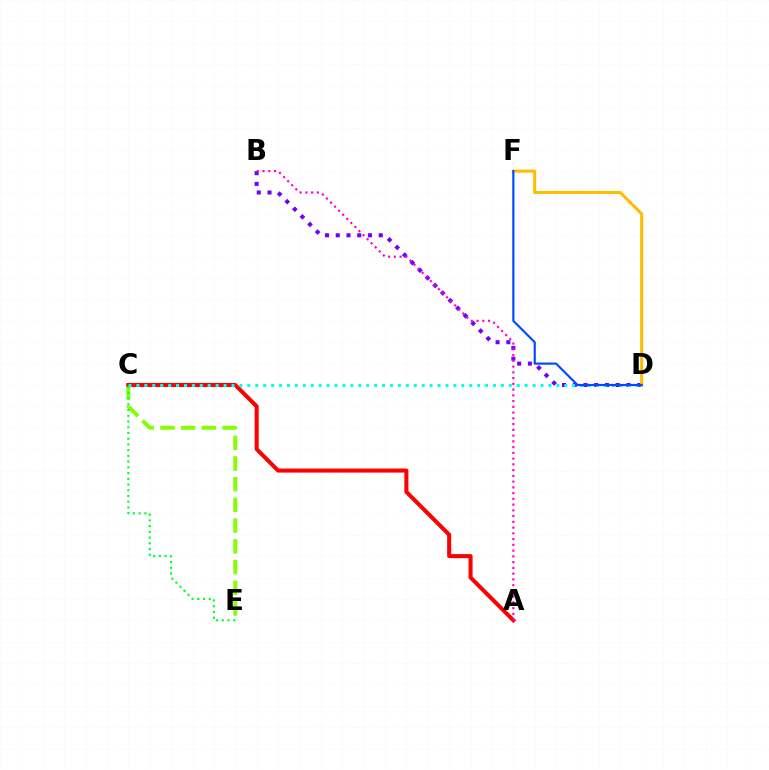{('C', 'E'): [{'color': '#84ff00', 'line_style': 'dashed', 'thickness': 2.81}, {'color': '#00ff39', 'line_style': 'dotted', 'thickness': 1.56}], ('A', 'C'): [{'color': '#ff0000', 'line_style': 'solid', 'thickness': 2.91}], ('B', 'D'): [{'color': '#7200ff', 'line_style': 'dotted', 'thickness': 2.92}], ('A', 'B'): [{'color': '#ff00cf', 'line_style': 'dotted', 'thickness': 1.56}], ('C', 'D'): [{'color': '#00fff6', 'line_style': 'dotted', 'thickness': 2.15}], ('D', 'F'): [{'color': '#ffbd00', 'line_style': 'solid', 'thickness': 2.2}, {'color': '#004bff', 'line_style': 'solid', 'thickness': 1.57}]}